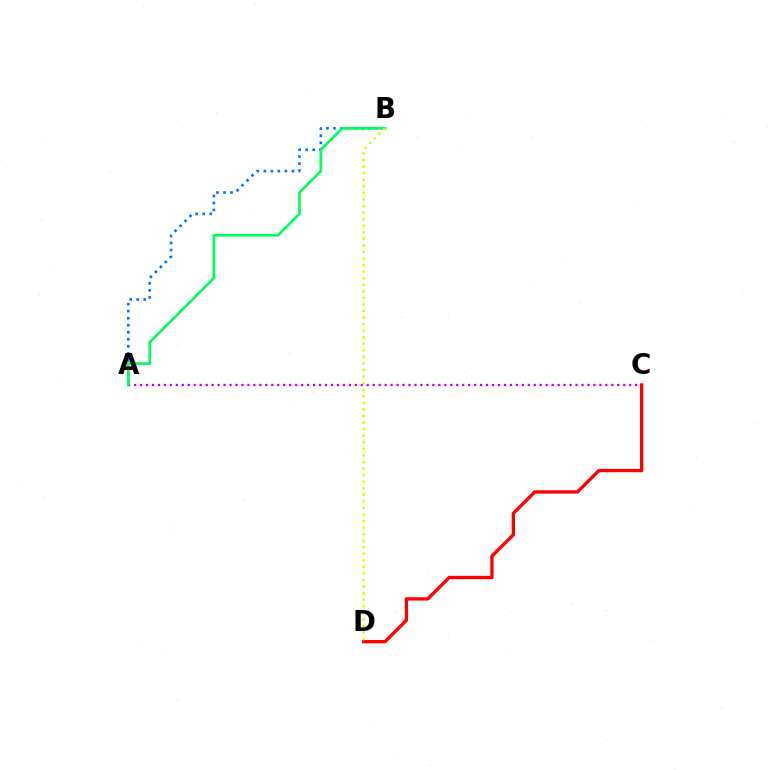{('A', 'C'): [{'color': '#b900ff', 'line_style': 'dotted', 'thickness': 1.62}], ('C', 'D'): [{'color': '#ff0000', 'line_style': 'solid', 'thickness': 2.4}], ('A', 'B'): [{'color': '#0074ff', 'line_style': 'dotted', 'thickness': 1.91}, {'color': '#00ff5c', 'line_style': 'solid', 'thickness': 1.93}], ('B', 'D'): [{'color': '#d1ff00', 'line_style': 'dotted', 'thickness': 1.78}]}